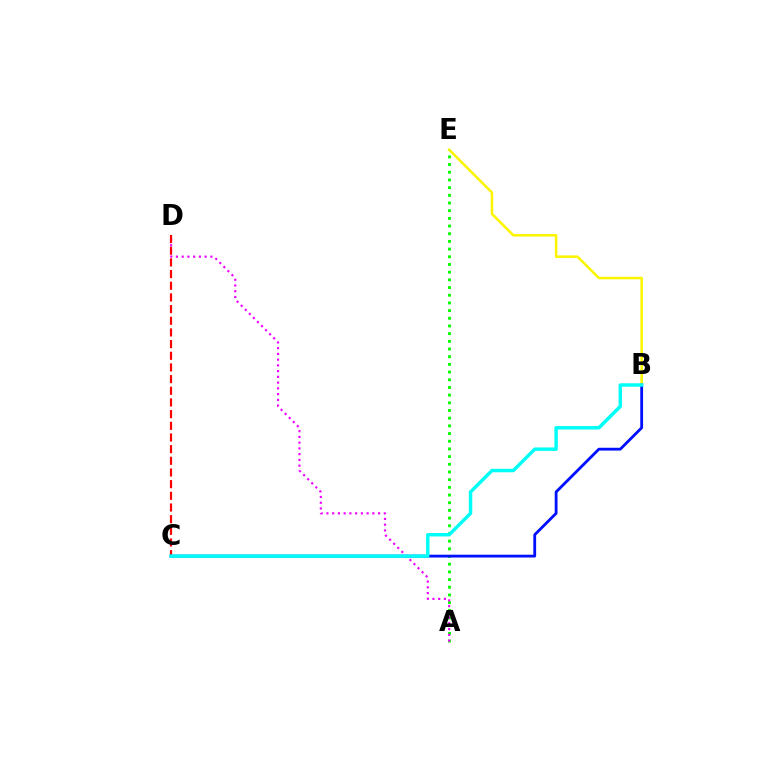{('B', 'E'): [{'color': '#fcf500', 'line_style': 'solid', 'thickness': 1.83}], ('A', 'E'): [{'color': '#08ff00', 'line_style': 'dotted', 'thickness': 2.09}], ('A', 'D'): [{'color': '#ee00ff', 'line_style': 'dotted', 'thickness': 1.56}], ('C', 'D'): [{'color': '#ff0000', 'line_style': 'dashed', 'thickness': 1.59}], ('B', 'C'): [{'color': '#0010ff', 'line_style': 'solid', 'thickness': 2.02}, {'color': '#00fff6', 'line_style': 'solid', 'thickness': 2.48}]}